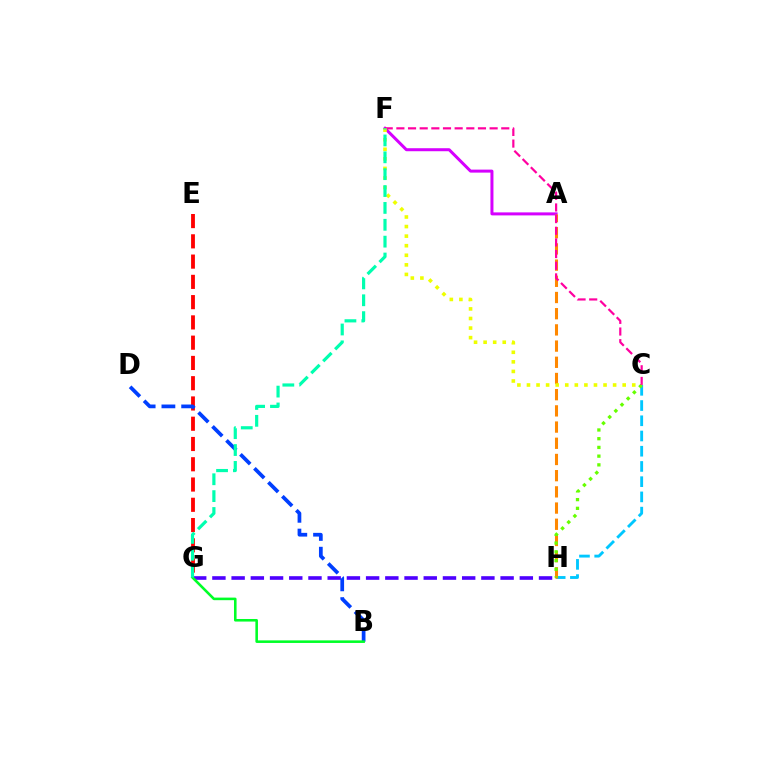{('C', 'H'): [{'color': '#00c7ff', 'line_style': 'dashed', 'thickness': 2.07}, {'color': '#66ff00', 'line_style': 'dotted', 'thickness': 2.37}], ('A', 'F'): [{'color': '#d600ff', 'line_style': 'solid', 'thickness': 2.17}], ('G', 'H'): [{'color': '#4f00ff', 'line_style': 'dashed', 'thickness': 2.61}], ('A', 'H'): [{'color': '#ff8800', 'line_style': 'dashed', 'thickness': 2.2}], ('E', 'G'): [{'color': '#ff0000', 'line_style': 'dashed', 'thickness': 2.75}], ('C', 'F'): [{'color': '#ff00a0', 'line_style': 'dashed', 'thickness': 1.58}, {'color': '#eeff00', 'line_style': 'dotted', 'thickness': 2.6}], ('B', 'D'): [{'color': '#003fff', 'line_style': 'dashed', 'thickness': 2.68}], ('B', 'G'): [{'color': '#00ff27', 'line_style': 'solid', 'thickness': 1.85}], ('F', 'G'): [{'color': '#00ffaf', 'line_style': 'dashed', 'thickness': 2.29}]}